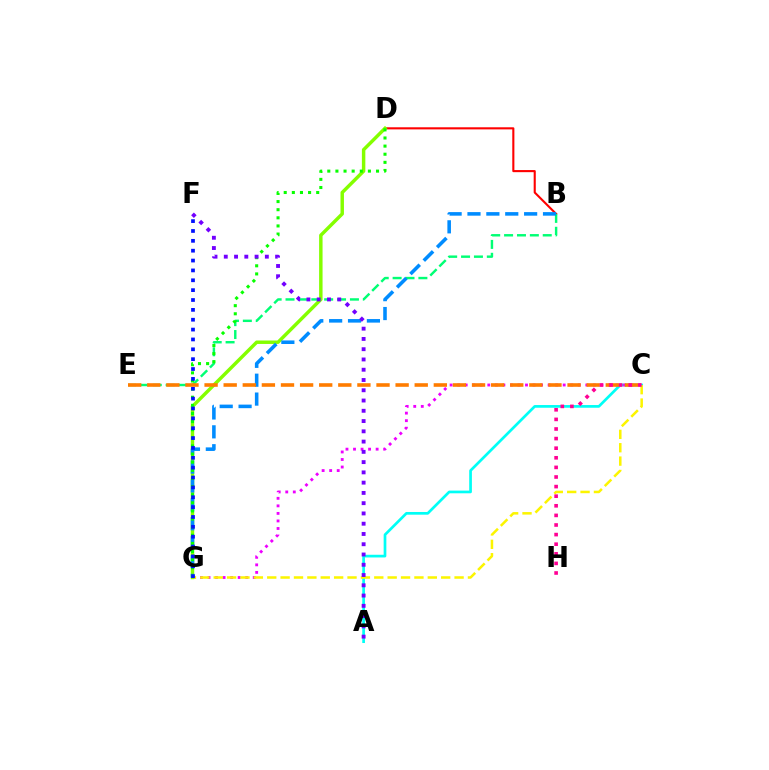{('A', 'C'): [{'color': '#00fff6', 'line_style': 'solid', 'thickness': 1.94}], ('B', 'D'): [{'color': '#ff0000', 'line_style': 'solid', 'thickness': 1.51}], ('B', 'E'): [{'color': '#00ff74', 'line_style': 'dashed', 'thickness': 1.75}], ('C', 'G'): [{'color': '#ee00ff', 'line_style': 'dotted', 'thickness': 2.05}, {'color': '#fcf500', 'line_style': 'dashed', 'thickness': 1.82}], ('D', 'G'): [{'color': '#84ff00', 'line_style': 'solid', 'thickness': 2.49}, {'color': '#08ff00', 'line_style': 'dotted', 'thickness': 2.21}], ('B', 'G'): [{'color': '#008cff', 'line_style': 'dashed', 'thickness': 2.57}], ('F', 'G'): [{'color': '#0010ff', 'line_style': 'dotted', 'thickness': 2.68}], ('C', 'E'): [{'color': '#ff7c00', 'line_style': 'dashed', 'thickness': 2.6}], ('A', 'F'): [{'color': '#7200ff', 'line_style': 'dotted', 'thickness': 2.79}], ('C', 'H'): [{'color': '#ff0094', 'line_style': 'dotted', 'thickness': 2.61}]}